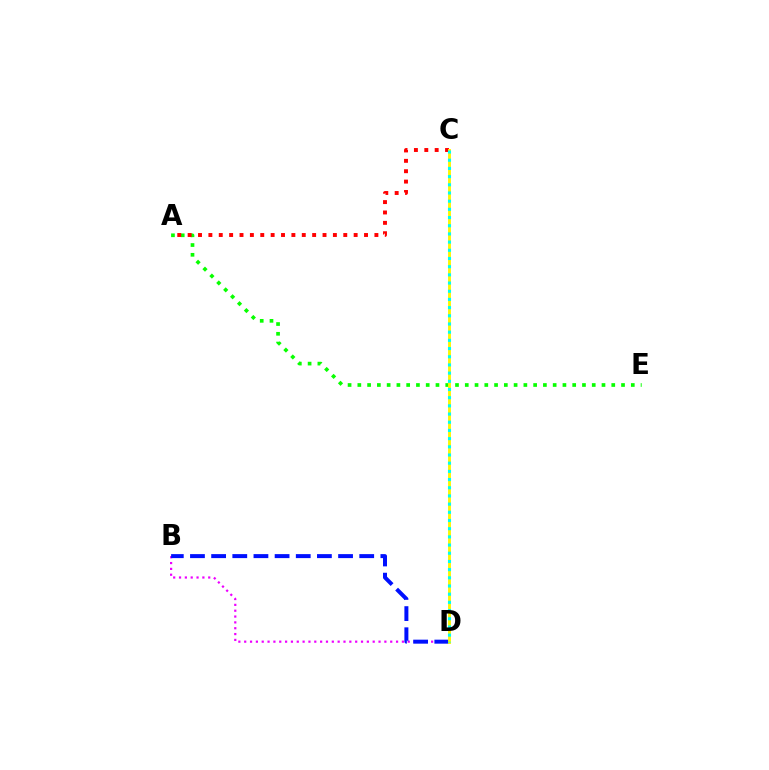{('A', 'E'): [{'color': '#08ff00', 'line_style': 'dotted', 'thickness': 2.65}], ('B', 'D'): [{'color': '#ee00ff', 'line_style': 'dotted', 'thickness': 1.59}, {'color': '#0010ff', 'line_style': 'dashed', 'thickness': 2.87}], ('A', 'C'): [{'color': '#ff0000', 'line_style': 'dotted', 'thickness': 2.82}], ('C', 'D'): [{'color': '#fcf500', 'line_style': 'solid', 'thickness': 2.07}, {'color': '#00fff6', 'line_style': 'dotted', 'thickness': 2.22}]}